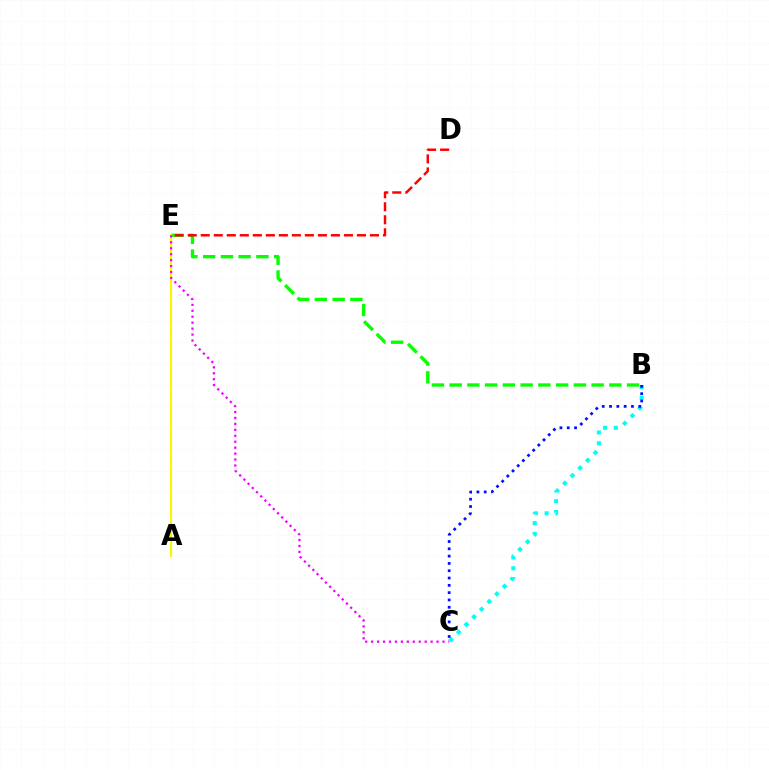{('B', 'E'): [{'color': '#08ff00', 'line_style': 'dashed', 'thickness': 2.41}], ('A', 'E'): [{'color': '#fcf500', 'line_style': 'solid', 'thickness': 1.56}], ('B', 'C'): [{'color': '#00fff6', 'line_style': 'dotted', 'thickness': 2.94}, {'color': '#0010ff', 'line_style': 'dotted', 'thickness': 1.99}], ('D', 'E'): [{'color': '#ff0000', 'line_style': 'dashed', 'thickness': 1.77}], ('C', 'E'): [{'color': '#ee00ff', 'line_style': 'dotted', 'thickness': 1.62}]}